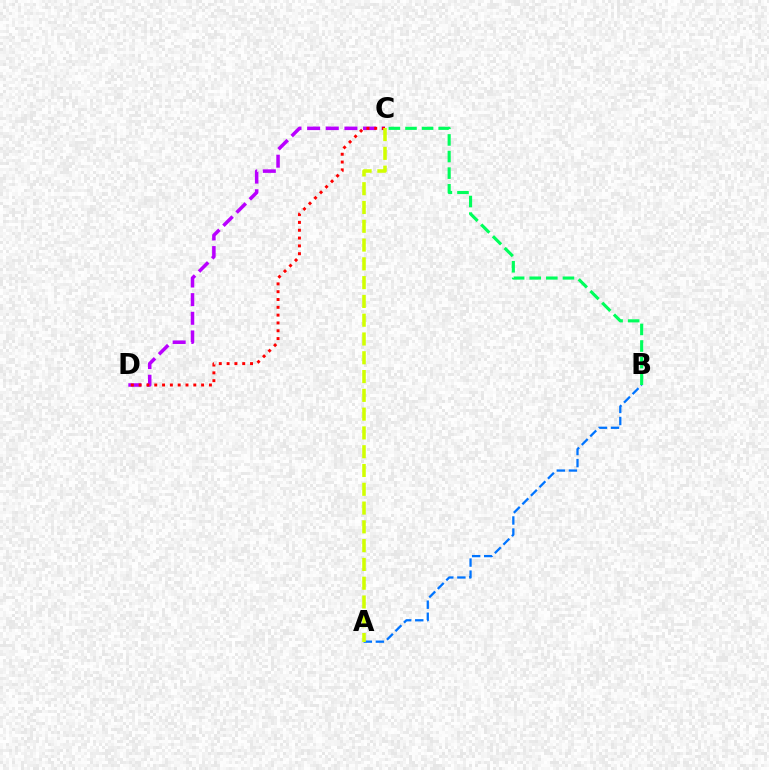{('C', 'D'): [{'color': '#b900ff', 'line_style': 'dashed', 'thickness': 2.53}, {'color': '#ff0000', 'line_style': 'dotted', 'thickness': 2.12}], ('A', 'B'): [{'color': '#0074ff', 'line_style': 'dashed', 'thickness': 1.64}], ('A', 'C'): [{'color': '#d1ff00', 'line_style': 'dashed', 'thickness': 2.55}], ('B', 'C'): [{'color': '#00ff5c', 'line_style': 'dashed', 'thickness': 2.25}]}